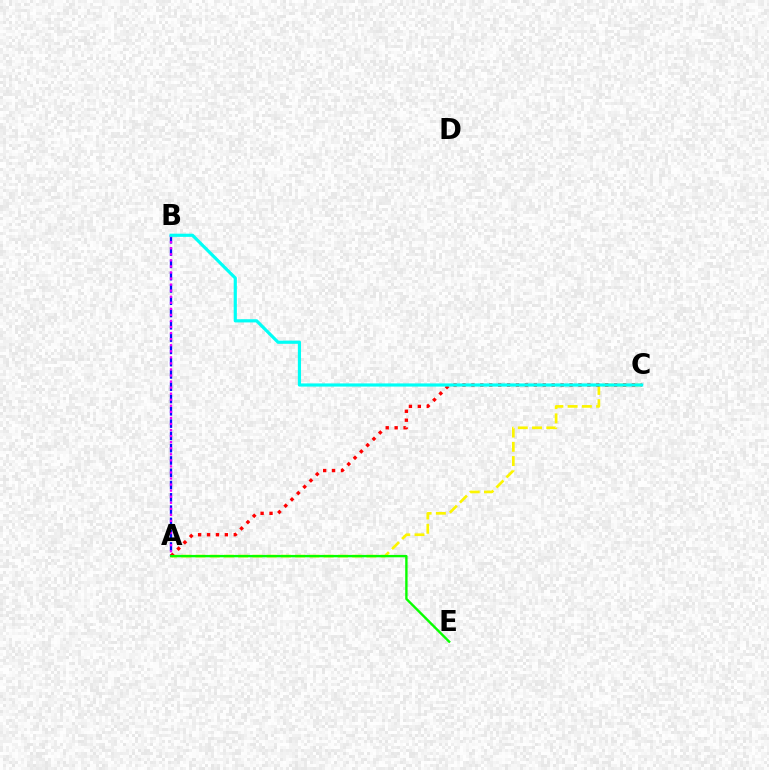{('A', 'C'): [{'color': '#fcf500', 'line_style': 'dashed', 'thickness': 1.94}, {'color': '#ff0000', 'line_style': 'dotted', 'thickness': 2.42}], ('A', 'B'): [{'color': '#0010ff', 'line_style': 'dashed', 'thickness': 1.67}, {'color': '#ee00ff', 'line_style': 'dotted', 'thickness': 1.65}], ('A', 'E'): [{'color': '#08ff00', 'line_style': 'solid', 'thickness': 1.71}], ('B', 'C'): [{'color': '#00fff6', 'line_style': 'solid', 'thickness': 2.29}]}